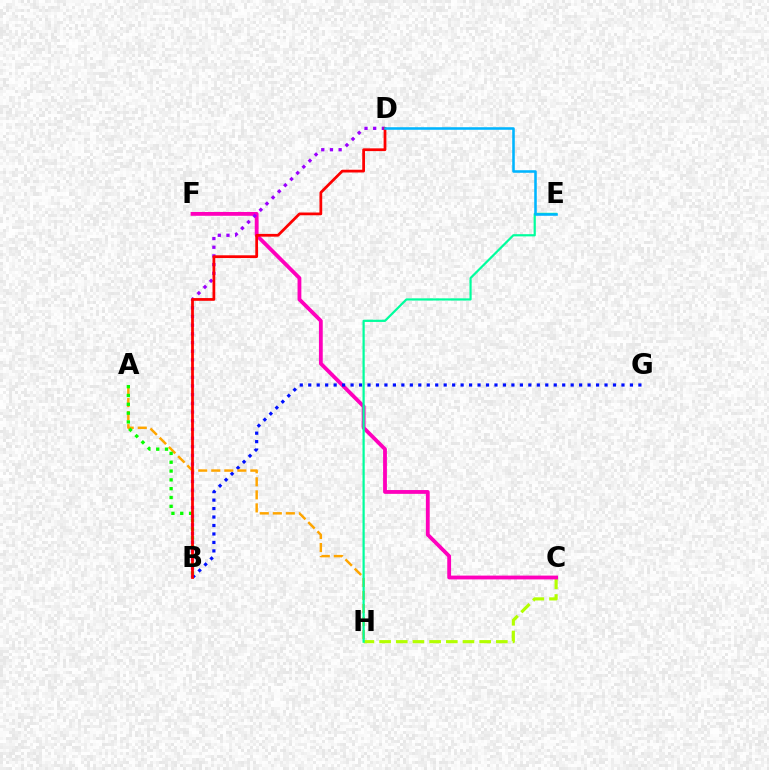{('C', 'H'): [{'color': '#b3ff00', 'line_style': 'dashed', 'thickness': 2.27}], ('C', 'F'): [{'color': '#ff00bd', 'line_style': 'solid', 'thickness': 2.75}], ('B', 'D'): [{'color': '#9b00ff', 'line_style': 'dotted', 'thickness': 2.36}, {'color': '#ff0000', 'line_style': 'solid', 'thickness': 1.98}], ('B', 'G'): [{'color': '#0010ff', 'line_style': 'dotted', 'thickness': 2.3}], ('A', 'H'): [{'color': '#ffa500', 'line_style': 'dashed', 'thickness': 1.77}], ('E', 'H'): [{'color': '#00ff9d', 'line_style': 'solid', 'thickness': 1.59}], ('A', 'B'): [{'color': '#08ff00', 'line_style': 'dotted', 'thickness': 2.4}], ('D', 'E'): [{'color': '#00b5ff', 'line_style': 'solid', 'thickness': 1.85}]}